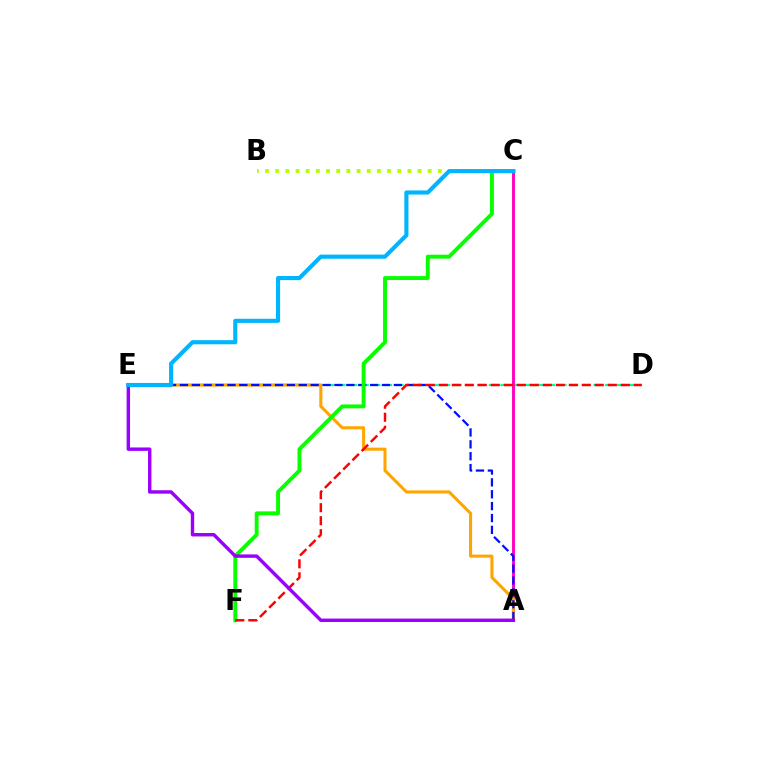{('D', 'E'): [{'color': '#00ff9d', 'line_style': 'dashed', 'thickness': 1.58}], ('A', 'C'): [{'color': '#ff00bd', 'line_style': 'solid', 'thickness': 2.09}], ('A', 'E'): [{'color': '#ffa500', 'line_style': 'solid', 'thickness': 2.21}, {'color': '#0010ff', 'line_style': 'dashed', 'thickness': 1.61}, {'color': '#9b00ff', 'line_style': 'solid', 'thickness': 2.46}], ('C', 'F'): [{'color': '#08ff00', 'line_style': 'solid', 'thickness': 2.82}], ('D', 'F'): [{'color': '#ff0000', 'line_style': 'dashed', 'thickness': 1.77}], ('B', 'C'): [{'color': '#b3ff00', 'line_style': 'dotted', 'thickness': 2.76}], ('C', 'E'): [{'color': '#00b5ff', 'line_style': 'solid', 'thickness': 2.96}]}